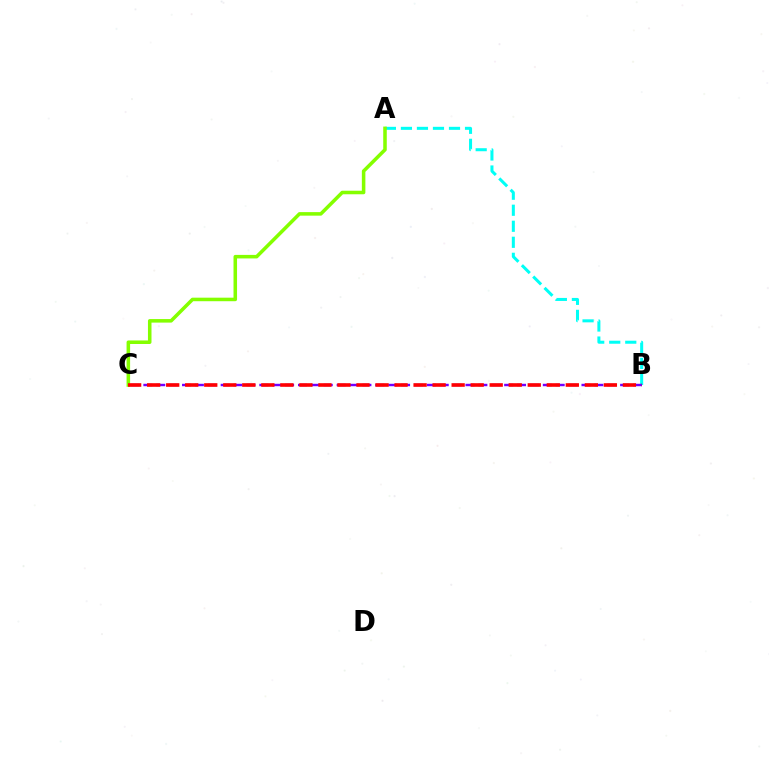{('A', 'B'): [{'color': '#00fff6', 'line_style': 'dashed', 'thickness': 2.18}], ('A', 'C'): [{'color': '#84ff00', 'line_style': 'solid', 'thickness': 2.55}], ('B', 'C'): [{'color': '#7200ff', 'line_style': 'dashed', 'thickness': 1.75}, {'color': '#ff0000', 'line_style': 'dashed', 'thickness': 2.59}]}